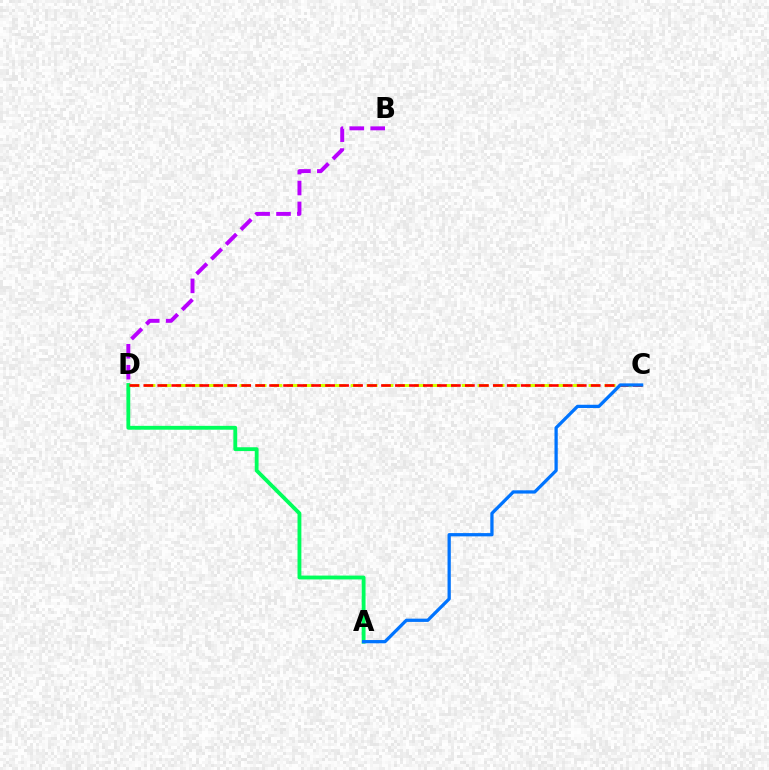{('C', 'D'): [{'color': '#d1ff00', 'line_style': 'dashed', 'thickness': 2.16}, {'color': '#ff0000', 'line_style': 'dashed', 'thickness': 1.9}], ('A', 'D'): [{'color': '#00ff5c', 'line_style': 'solid', 'thickness': 2.77}], ('B', 'D'): [{'color': '#b900ff', 'line_style': 'dashed', 'thickness': 2.84}], ('A', 'C'): [{'color': '#0074ff', 'line_style': 'solid', 'thickness': 2.35}]}